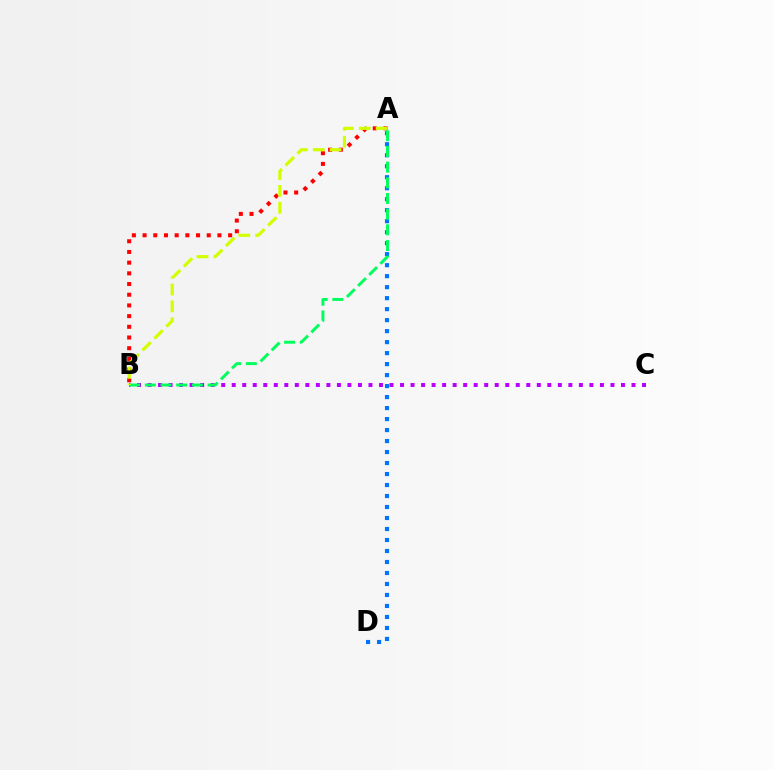{('B', 'C'): [{'color': '#b900ff', 'line_style': 'dotted', 'thickness': 2.86}], ('A', 'D'): [{'color': '#0074ff', 'line_style': 'dotted', 'thickness': 2.99}], ('A', 'B'): [{'color': '#ff0000', 'line_style': 'dotted', 'thickness': 2.91}, {'color': '#00ff5c', 'line_style': 'dashed', 'thickness': 2.13}, {'color': '#d1ff00', 'line_style': 'dashed', 'thickness': 2.29}]}